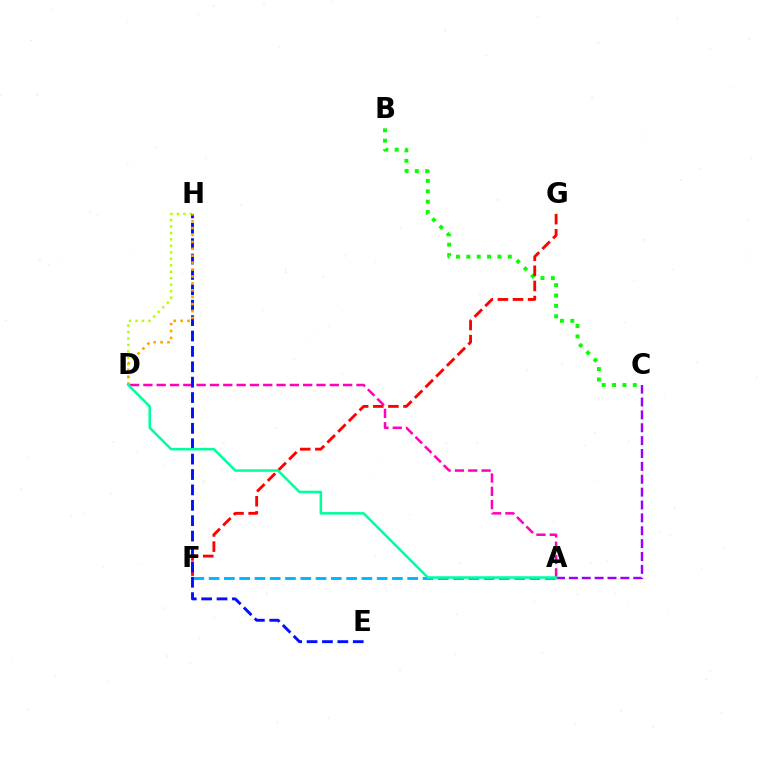{('B', 'C'): [{'color': '#08ff00', 'line_style': 'dotted', 'thickness': 2.82}], ('F', 'G'): [{'color': '#ff0000', 'line_style': 'dashed', 'thickness': 2.05}], ('D', 'H'): [{'color': '#b3ff00', 'line_style': 'dotted', 'thickness': 1.76}, {'color': '#ffa500', 'line_style': 'dotted', 'thickness': 1.88}], ('A', 'D'): [{'color': '#ff00bd', 'line_style': 'dashed', 'thickness': 1.81}, {'color': '#00ff9d', 'line_style': 'solid', 'thickness': 1.82}], ('A', 'F'): [{'color': '#00b5ff', 'line_style': 'dashed', 'thickness': 2.08}], ('E', 'H'): [{'color': '#0010ff', 'line_style': 'dashed', 'thickness': 2.09}], ('A', 'C'): [{'color': '#9b00ff', 'line_style': 'dashed', 'thickness': 1.75}]}